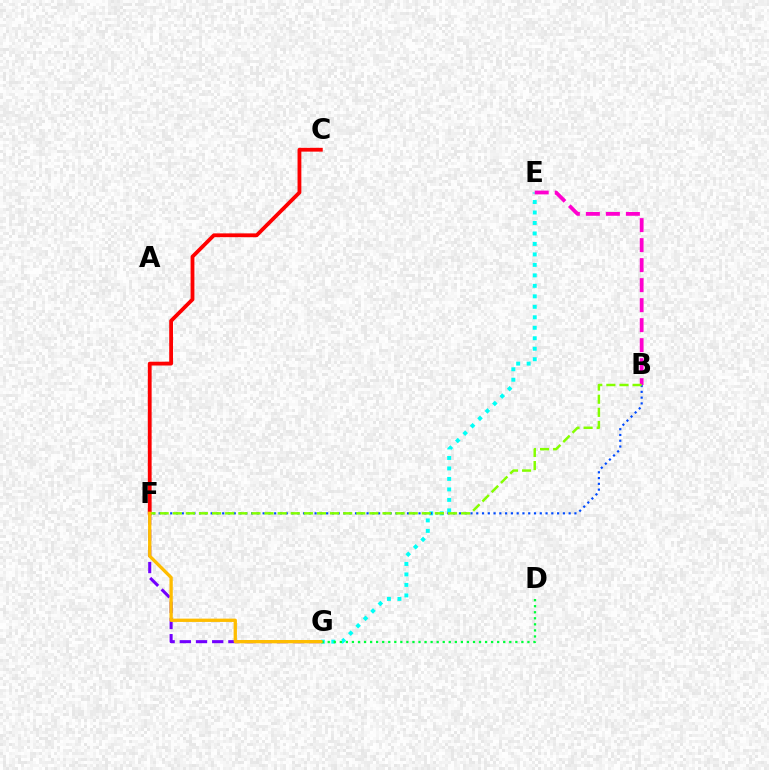{('E', 'G'): [{'color': '#00fff6', 'line_style': 'dotted', 'thickness': 2.85}], ('B', 'E'): [{'color': '#ff00cf', 'line_style': 'dashed', 'thickness': 2.72}], ('F', 'G'): [{'color': '#7200ff', 'line_style': 'dashed', 'thickness': 2.2}, {'color': '#ffbd00', 'line_style': 'solid', 'thickness': 2.39}], ('B', 'F'): [{'color': '#004bff', 'line_style': 'dotted', 'thickness': 1.57}, {'color': '#84ff00', 'line_style': 'dashed', 'thickness': 1.78}], ('C', 'F'): [{'color': '#ff0000', 'line_style': 'solid', 'thickness': 2.74}], ('D', 'G'): [{'color': '#00ff39', 'line_style': 'dotted', 'thickness': 1.64}]}